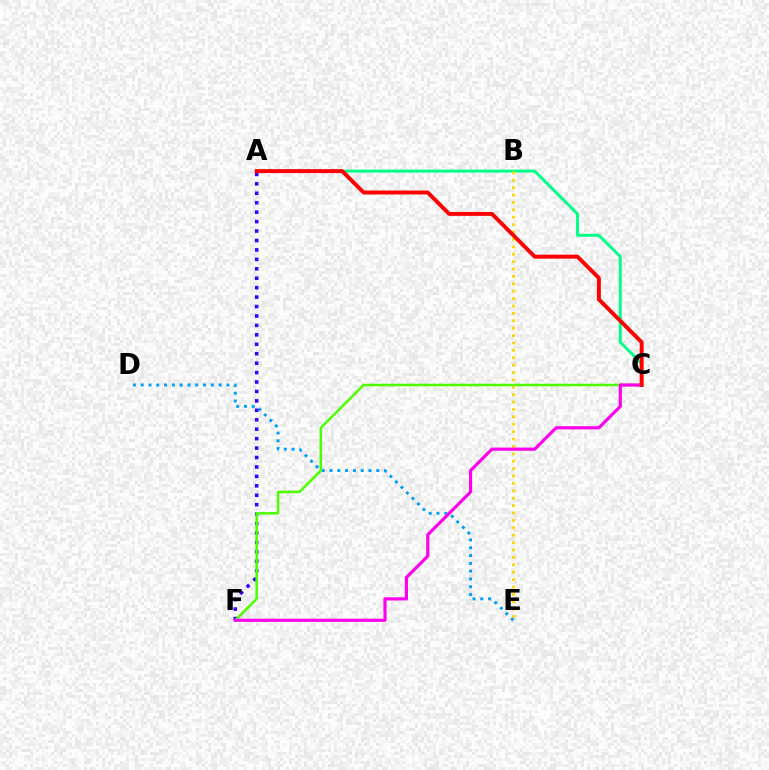{('D', 'E'): [{'color': '#009eff', 'line_style': 'dotted', 'thickness': 2.12}], ('A', 'F'): [{'color': '#3700ff', 'line_style': 'dotted', 'thickness': 2.56}], ('C', 'F'): [{'color': '#4fff00', 'line_style': 'solid', 'thickness': 1.83}, {'color': '#ff00ed', 'line_style': 'solid', 'thickness': 2.29}], ('A', 'C'): [{'color': '#00ff86', 'line_style': 'solid', 'thickness': 2.1}, {'color': '#ff0000', 'line_style': 'solid', 'thickness': 2.84}], ('B', 'E'): [{'color': '#ffd500', 'line_style': 'dotted', 'thickness': 2.01}]}